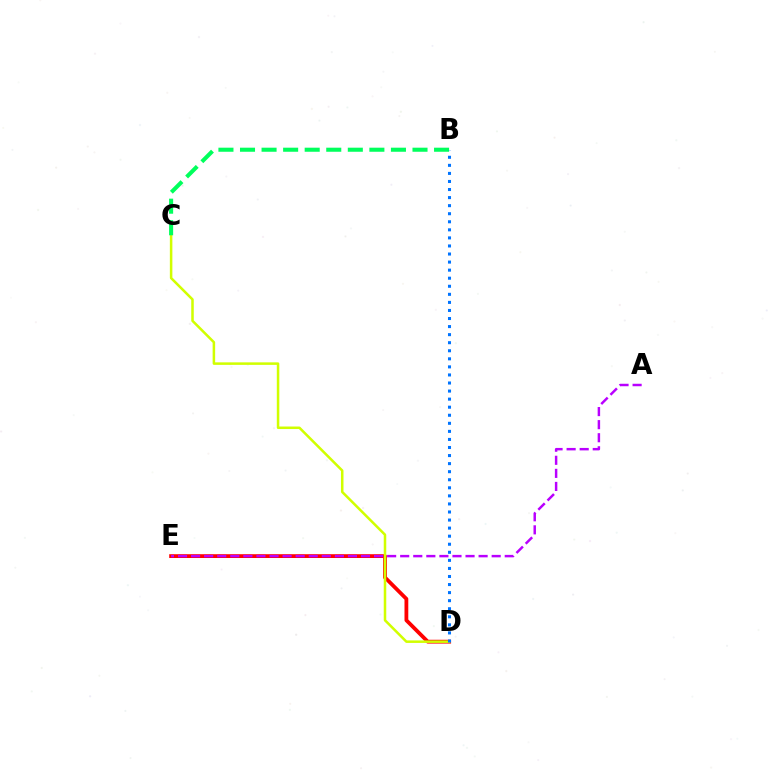{('D', 'E'): [{'color': '#ff0000', 'line_style': 'solid', 'thickness': 2.73}], ('C', 'D'): [{'color': '#d1ff00', 'line_style': 'solid', 'thickness': 1.82}], ('B', 'C'): [{'color': '#00ff5c', 'line_style': 'dashed', 'thickness': 2.93}], ('B', 'D'): [{'color': '#0074ff', 'line_style': 'dotted', 'thickness': 2.19}], ('A', 'E'): [{'color': '#b900ff', 'line_style': 'dashed', 'thickness': 1.78}]}